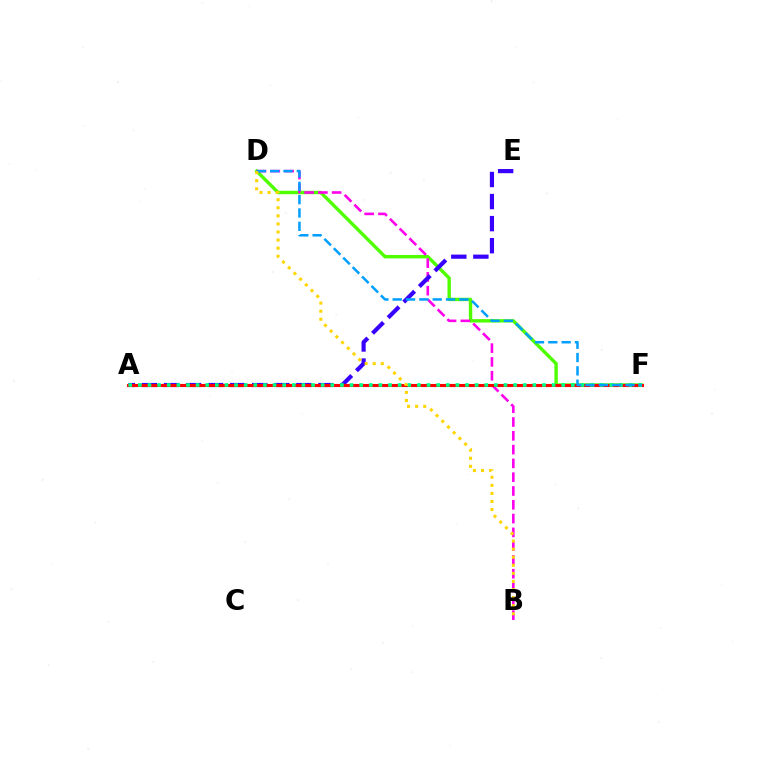{('D', 'F'): [{'color': '#4fff00', 'line_style': 'solid', 'thickness': 2.45}, {'color': '#009eff', 'line_style': 'dashed', 'thickness': 1.81}], ('B', 'D'): [{'color': '#ff00ed', 'line_style': 'dashed', 'thickness': 1.87}, {'color': '#ffd500', 'line_style': 'dotted', 'thickness': 2.19}], ('A', 'E'): [{'color': '#3700ff', 'line_style': 'dashed', 'thickness': 3.0}], ('A', 'F'): [{'color': '#ff0000', 'line_style': 'solid', 'thickness': 2.22}, {'color': '#00ff86', 'line_style': 'dotted', 'thickness': 2.61}]}